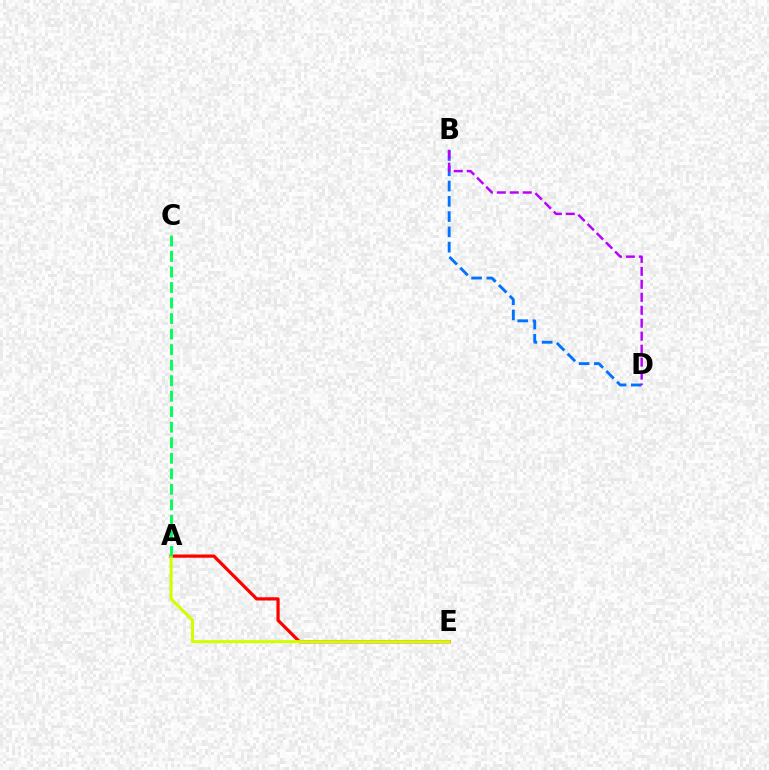{('B', 'D'): [{'color': '#0074ff', 'line_style': 'dashed', 'thickness': 2.07}, {'color': '#b900ff', 'line_style': 'dashed', 'thickness': 1.76}], ('A', 'E'): [{'color': '#ff0000', 'line_style': 'solid', 'thickness': 2.32}, {'color': '#d1ff00', 'line_style': 'solid', 'thickness': 2.22}], ('A', 'C'): [{'color': '#00ff5c', 'line_style': 'dashed', 'thickness': 2.11}]}